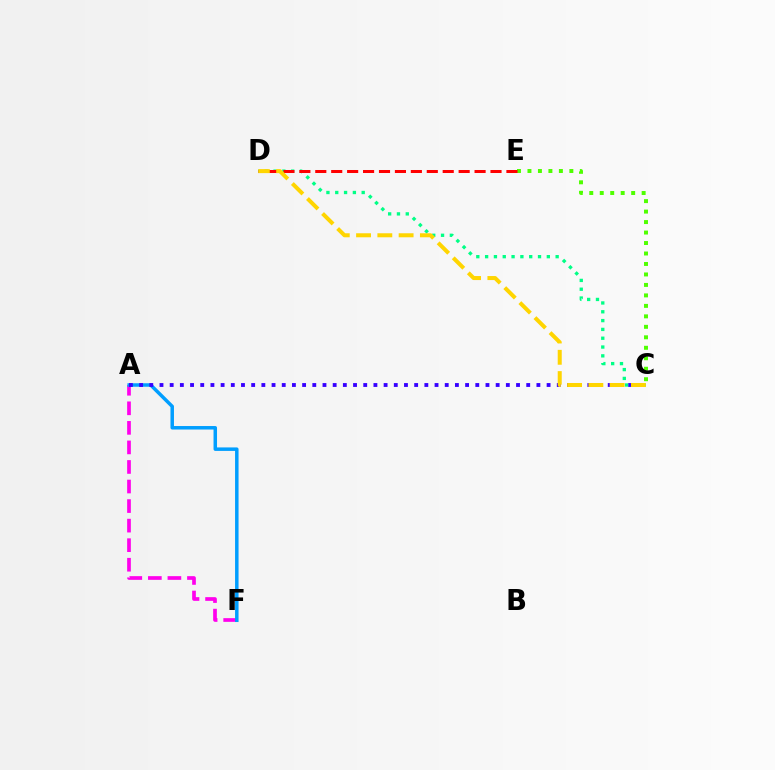{('C', 'E'): [{'color': '#4fff00', 'line_style': 'dotted', 'thickness': 2.85}], ('A', 'F'): [{'color': '#ff00ed', 'line_style': 'dashed', 'thickness': 2.66}, {'color': '#009eff', 'line_style': 'solid', 'thickness': 2.51}], ('A', 'C'): [{'color': '#3700ff', 'line_style': 'dotted', 'thickness': 2.77}], ('C', 'D'): [{'color': '#00ff86', 'line_style': 'dotted', 'thickness': 2.4}, {'color': '#ffd500', 'line_style': 'dashed', 'thickness': 2.89}], ('D', 'E'): [{'color': '#ff0000', 'line_style': 'dashed', 'thickness': 2.16}]}